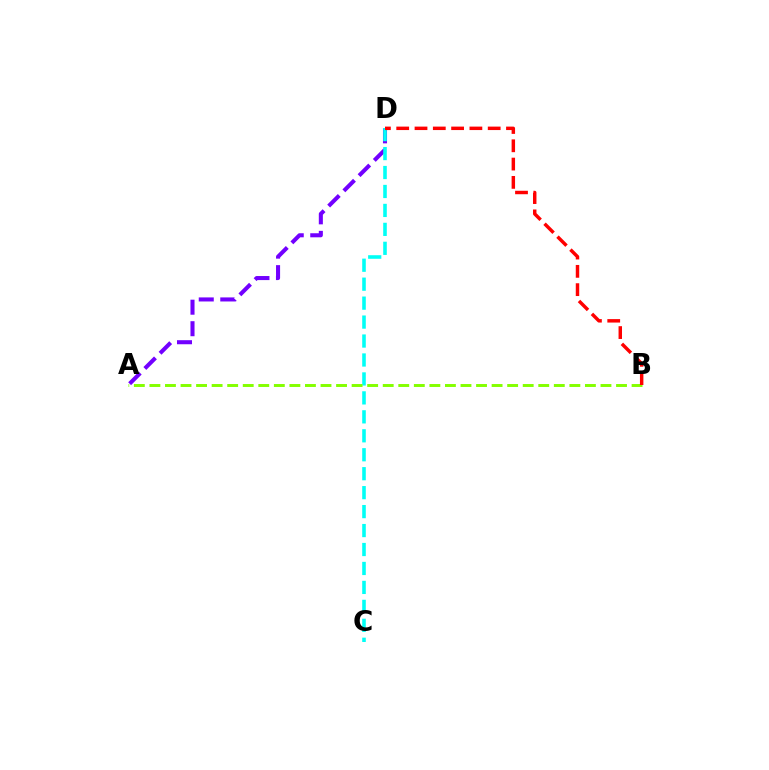{('A', 'D'): [{'color': '#7200ff', 'line_style': 'dashed', 'thickness': 2.92}], ('C', 'D'): [{'color': '#00fff6', 'line_style': 'dashed', 'thickness': 2.57}], ('A', 'B'): [{'color': '#84ff00', 'line_style': 'dashed', 'thickness': 2.11}], ('B', 'D'): [{'color': '#ff0000', 'line_style': 'dashed', 'thickness': 2.49}]}